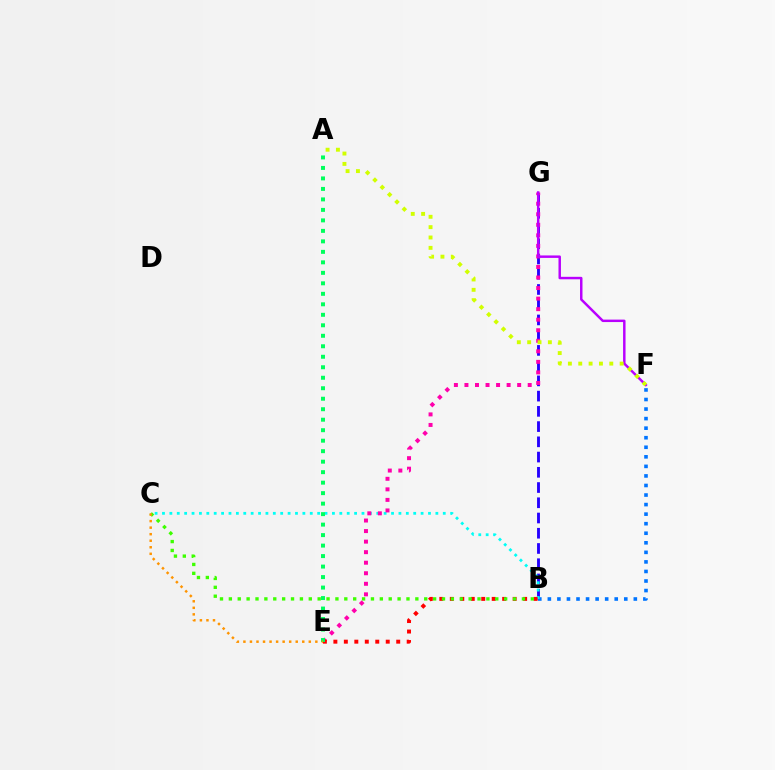{('B', 'G'): [{'color': '#2500ff', 'line_style': 'dashed', 'thickness': 2.07}], ('B', 'F'): [{'color': '#0074ff', 'line_style': 'dotted', 'thickness': 2.6}], ('B', 'C'): [{'color': '#00fff6', 'line_style': 'dotted', 'thickness': 2.01}, {'color': '#3dff00', 'line_style': 'dotted', 'thickness': 2.41}], ('E', 'G'): [{'color': '#ff00ac', 'line_style': 'dotted', 'thickness': 2.86}], ('F', 'G'): [{'color': '#b900ff', 'line_style': 'solid', 'thickness': 1.77}], ('B', 'E'): [{'color': '#ff0000', 'line_style': 'dotted', 'thickness': 2.85}], ('A', 'F'): [{'color': '#d1ff00', 'line_style': 'dotted', 'thickness': 2.81}], ('A', 'E'): [{'color': '#00ff5c', 'line_style': 'dotted', 'thickness': 2.85}], ('C', 'E'): [{'color': '#ff9400', 'line_style': 'dotted', 'thickness': 1.78}]}